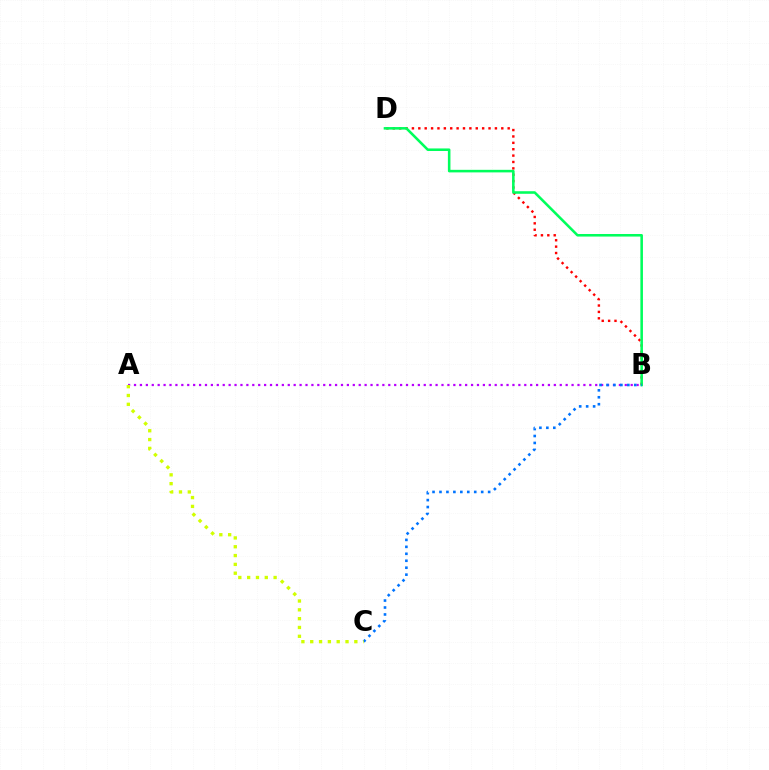{('B', 'D'): [{'color': '#ff0000', 'line_style': 'dotted', 'thickness': 1.73}, {'color': '#00ff5c', 'line_style': 'solid', 'thickness': 1.85}], ('A', 'B'): [{'color': '#b900ff', 'line_style': 'dotted', 'thickness': 1.61}], ('B', 'C'): [{'color': '#0074ff', 'line_style': 'dotted', 'thickness': 1.89}], ('A', 'C'): [{'color': '#d1ff00', 'line_style': 'dotted', 'thickness': 2.4}]}